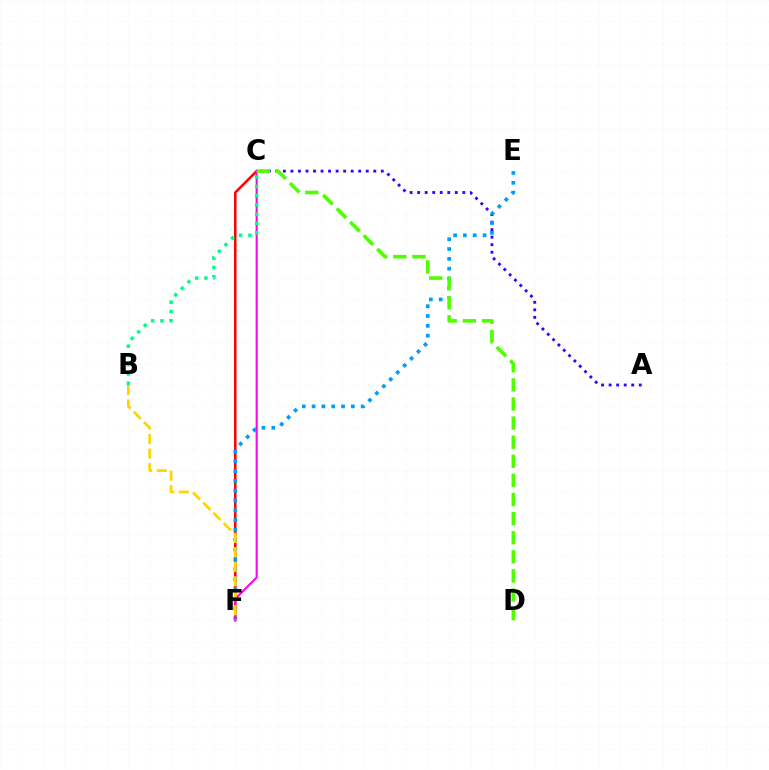{('A', 'C'): [{'color': '#3700ff', 'line_style': 'dotted', 'thickness': 2.05}], ('C', 'F'): [{'color': '#ff0000', 'line_style': 'solid', 'thickness': 1.8}, {'color': '#ff00ed', 'line_style': 'solid', 'thickness': 1.51}], ('E', 'F'): [{'color': '#009eff', 'line_style': 'dotted', 'thickness': 2.67}], ('B', 'C'): [{'color': '#00ff86', 'line_style': 'dotted', 'thickness': 2.52}], ('B', 'F'): [{'color': '#ffd500', 'line_style': 'dashed', 'thickness': 1.97}], ('C', 'D'): [{'color': '#4fff00', 'line_style': 'dashed', 'thickness': 2.59}]}